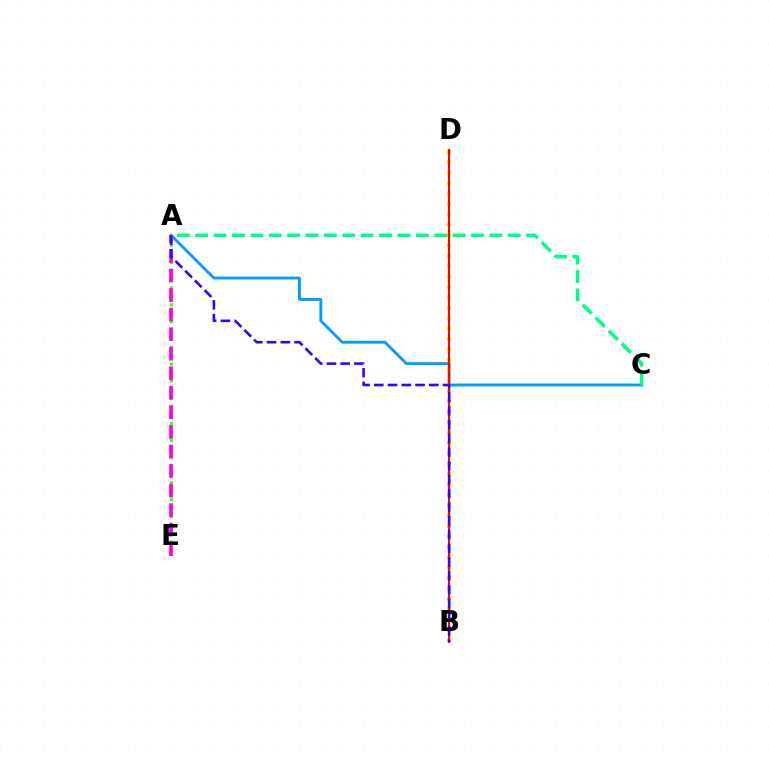{('A', 'C'): [{'color': '#009eff', 'line_style': 'solid', 'thickness': 2.06}, {'color': '#00ff86', 'line_style': 'dashed', 'thickness': 2.5}], ('A', 'E'): [{'color': '#4fff00', 'line_style': 'dotted', 'thickness': 2.3}, {'color': '#ff00ed', 'line_style': 'dashed', 'thickness': 2.66}], ('B', 'D'): [{'color': '#ffd500', 'line_style': 'dotted', 'thickness': 2.82}, {'color': '#ff0000', 'line_style': 'solid', 'thickness': 1.53}], ('A', 'B'): [{'color': '#3700ff', 'line_style': 'dashed', 'thickness': 1.87}]}